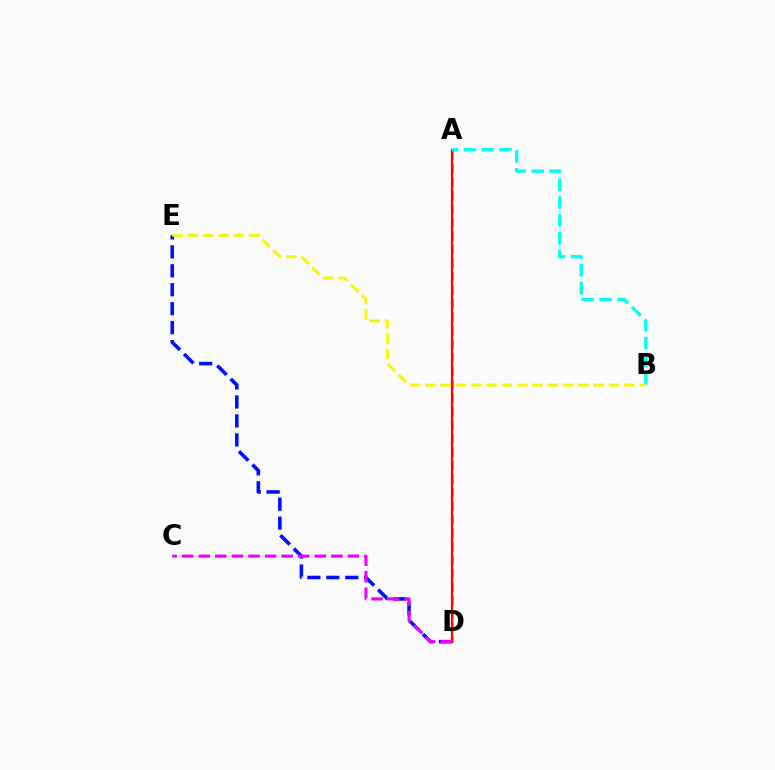{('D', 'E'): [{'color': '#0010ff', 'line_style': 'dashed', 'thickness': 2.58}], ('A', 'D'): [{'color': '#08ff00', 'line_style': 'dashed', 'thickness': 1.83}, {'color': '#ff0000', 'line_style': 'solid', 'thickness': 1.59}], ('A', 'B'): [{'color': '#00fff6', 'line_style': 'dashed', 'thickness': 2.42}], ('B', 'E'): [{'color': '#fcf500', 'line_style': 'dashed', 'thickness': 2.08}], ('C', 'D'): [{'color': '#ee00ff', 'line_style': 'dashed', 'thickness': 2.25}]}